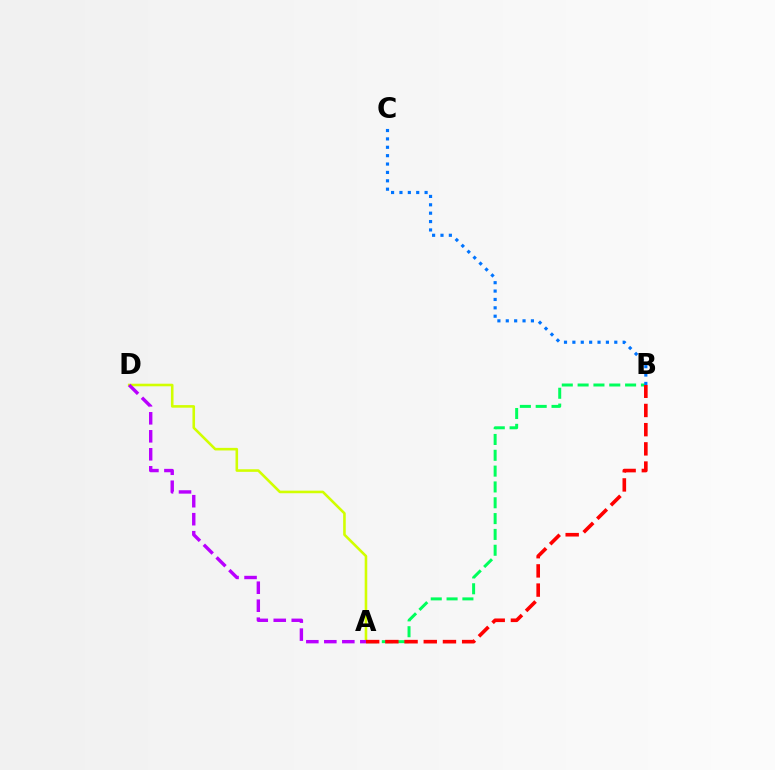{('A', 'D'): [{'color': '#d1ff00', 'line_style': 'solid', 'thickness': 1.86}, {'color': '#b900ff', 'line_style': 'dashed', 'thickness': 2.44}], ('A', 'B'): [{'color': '#00ff5c', 'line_style': 'dashed', 'thickness': 2.15}, {'color': '#ff0000', 'line_style': 'dashed', 'thickness': 2.61}], ('B', 'C'): [{'color': '#0074ff', 'line_style': 'dotted', 'thickness': 2.28}]}